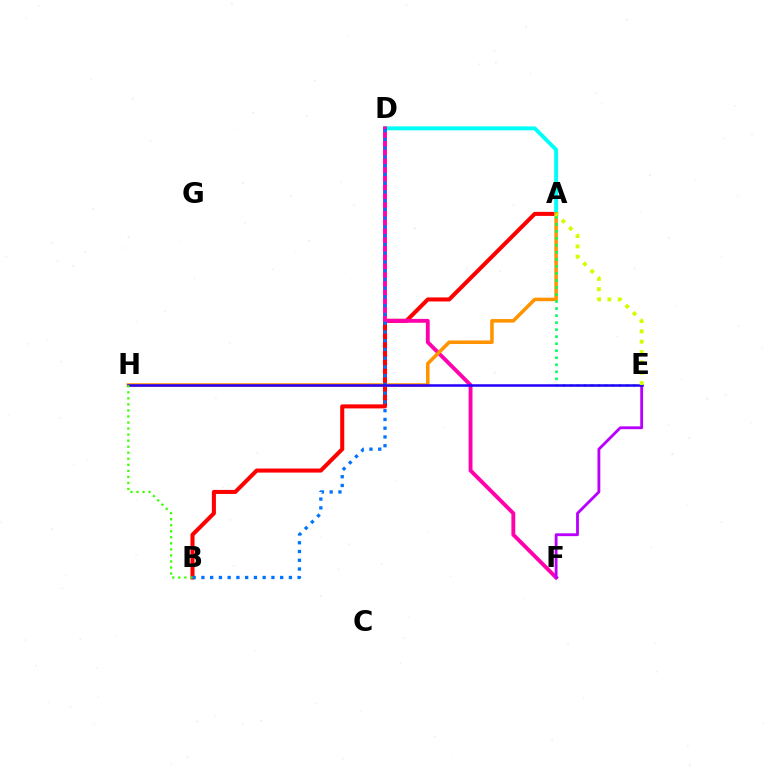{('A', 'B'): [{'color': '#ff0000', 'line_style': 'solid', 'thickness': 2.92}], ('A', 'D'): [{'color': '#00fff6', 'line_style': 'solid', 'thickness': 2.82}], ('D', 'F'): [{'color': '#ff00ac', 'line_style': 'solid', 'thickness': 2.78}], ('A', 'H'): [{'color': '#ff9400', 'line_style': 'solid', 'thickness': 2.56}], ('A', 'E'): [{'color': '#00ff5c', 'line_style': 'dotted', 'thickness': 1.91}, {'color': '#d1ff00', 'line_style': 'dotted', 'thickness': 2.81}], ('B', 'D'): [{'color': '#0074ff', 'line_style': 'dotted', 'thickness': 2.38}], ('E', 'F'): [{'color': '#b900ff', 'line_style': 'solid', 'thickness': 2.04}], ('E', 'H'): [{'color': '#2500ff', 'line_style': 'solid', 'thickness': 1.81}], ('B', 'H'): [{'color': '#3dff00', 'line_style': 'dotted', 'thickness': 1.64}]}